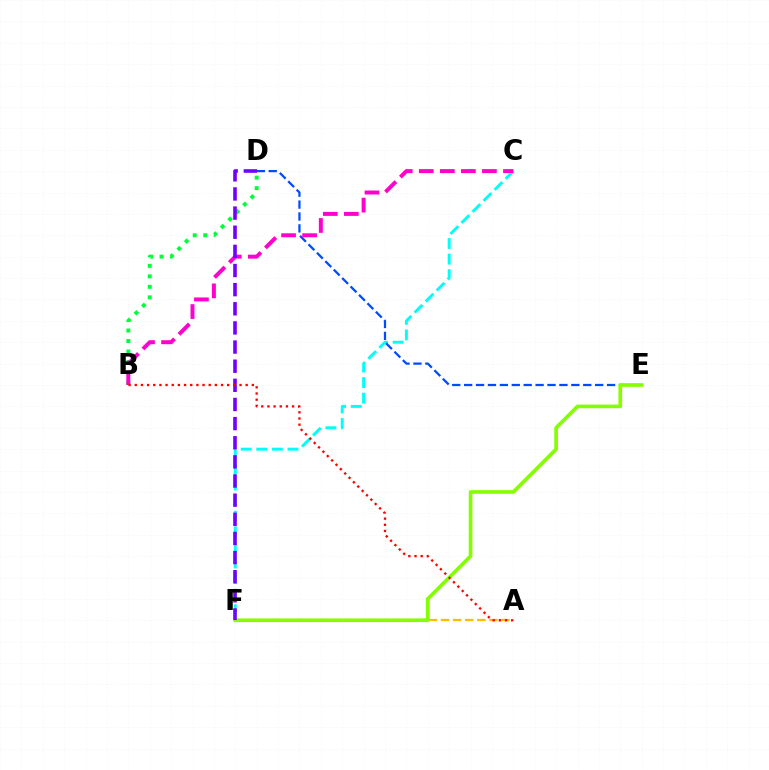{('C', 'F'): [{'color': '#00fff6', 'line_style': 'dashed', 'thickness': 2.12}], ('B', 'D'): [{'color': '#00ff39', 'line_style': 'dotted', 'thickness': 2.85}], ('D', 'E'): [{'color': '#004bff', 'line_style': 'dashed', 'thickness': 1.62}], ('A', 'F'): [{'color': '#ffbd00', 'line_style': 'dashed', 'thickness': 1.64}], ('E', 'F'): [{'color': '#84ff00', 'line_style': 'solid', 'thickness': 2.62}], ('B', 'C'): [{'color': '#ff00cf', 'line_style': 'dashed', 'thickness': 2.86}], ('D', 'F'): [{'color': '#7200ff', 'line_style': 'dashed', 'thickness': 2.6}], ('A', 'B'): [{'color': '#ff0000', 'line_style': 'dotted', 'thickness': 1.67}]}